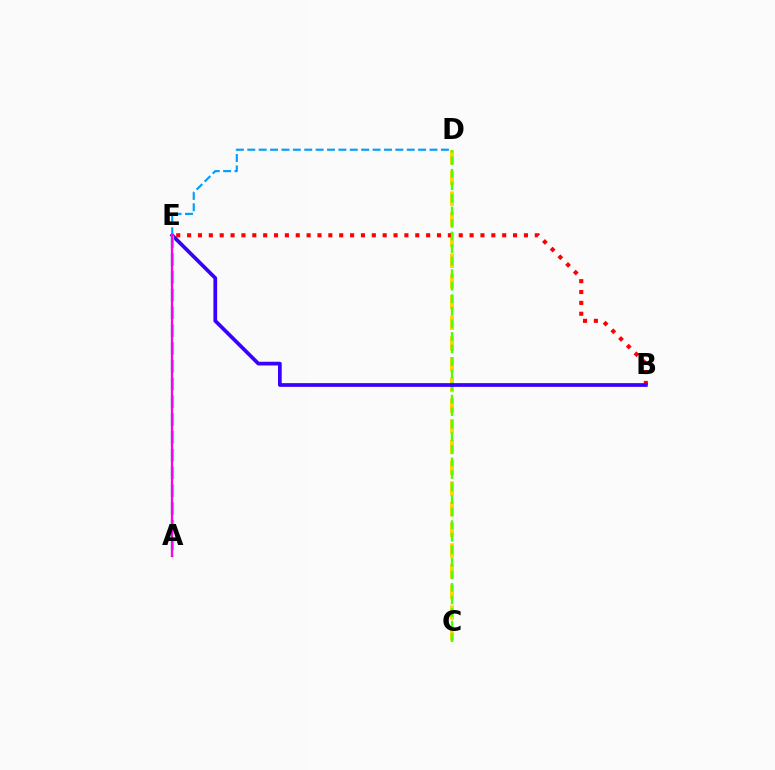{('C', 'D'): [{'color': '#ffd500', 'line_style': 'dashed', 'thickness': 2.81}, {'color': '#4fff00', 'line_style': 'dashed', 'thickness': 1.71}], ('B', 'E'): [{'color': '#ff0000', 'line_style': 'dotted', 'thickness': 2.95}, {'color': '#3700ff', 'line_style': 'solid', 'thickness': 2.68}], ('A', 'E'): [{'color': '#00ff86', 'line_style': 'dashed', 'thickness': 2.42}, {'color': '#ff00ed', 'line_style': 'solid', 'thickness': 1.65}], ('D', 'E'): [{'color': '#009eff', 'line_style': 'dashed', 'thickness': 1.55}]}